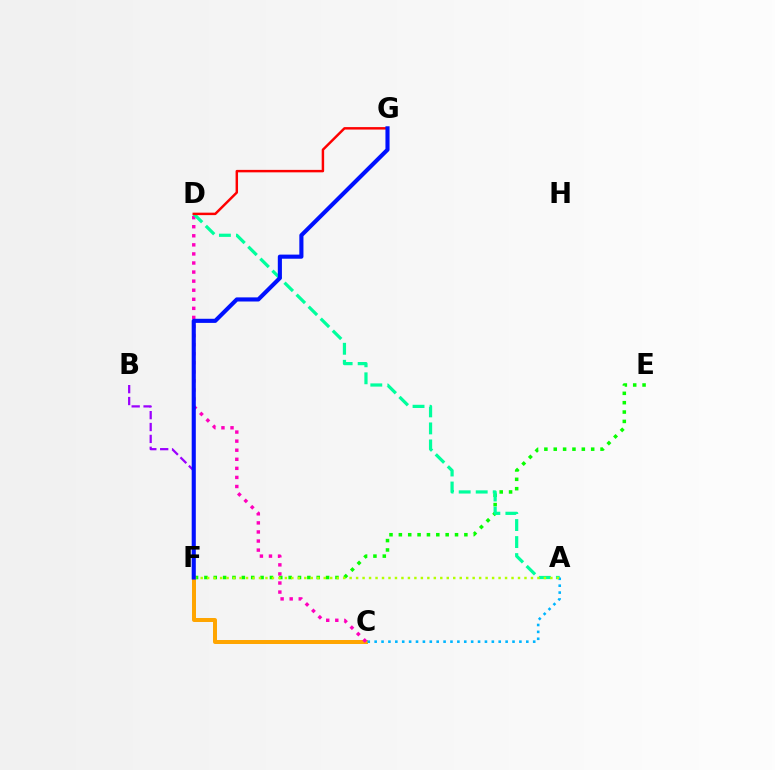{('B', 'F'): [{'color': '#9b00ff', 'line_style': 'dashed', 'thickness': 1.61}], ('E', 'F'): [{'color': '#08ff00', 'line_style': 'dotted', 'thickness': 2.54}], ('C', 'F'): [{'color': '#ffa500', 'line_style': 'solid', 'thickness': 2.86}], ('C', 'D'): [{'color': '#ff00bd', 'line_style': 'dotted', 'thickness': 2.46}], ('A', 'D'): [{'color': '#00ff9d', 'line_style': 'dashed', 'thickness': 2.31}], ('A', 'C'): [{'color': '#00b5ff', 'line_style': 'dotted', 'thickness': 1.87}], ('A', 'F'): [{'color': '#b3ff00', 'line_style': 'dotted', 'thickness': 1.76}], ('D', 'G'): [{'color': '#ff0000', 'line_style': 'solid', 'thickness': 1.77}], ('F', 'G'): [{'color': '#0010ff', 'line_style': 'solid', 'thickness': 2.96}]}